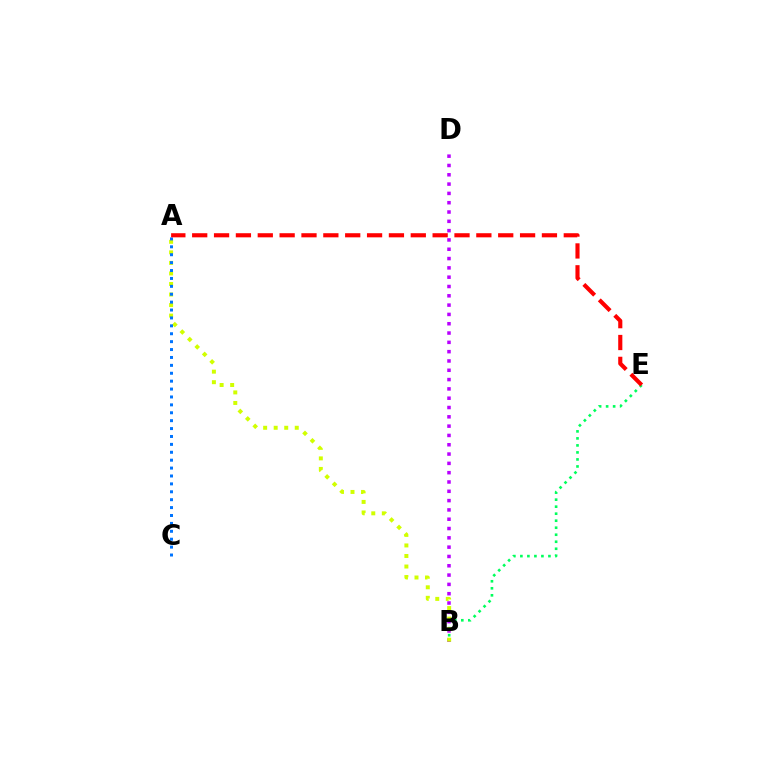{('B', 'E'): [{'color': '#00ff5c', 'line_style': 'dotted', 'thickness': 1.91}], ('B', 'D'): [{'color': '#b900ff', 'line_style': 'dotted', 'thickness': 2.53}], ('A', 'B'): [{'color': '#d1ff00', 'line_style': 'dotted', 'thickness': 2.86}], ('A', 'C'): [{'color': '#0074ff', 'line_style': 'dotted', 'thickness': 2.15}], ('A', 'E'): [{'color': '#ff0000', 'line_style': 'dashed', 'thickness': 2.97}]}